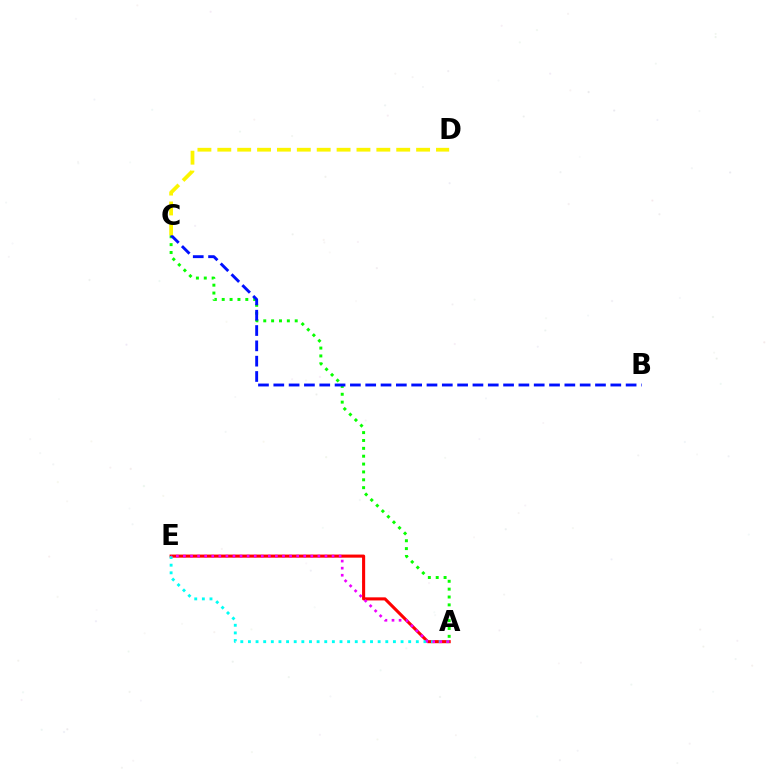{('A', 'E'): [{'color': '#ff0000', 'line_style': 'solid', 'thickness': 2.22}, {'color': '#00fff6', 'line_style': 'dotted', 'thickness': 2.07}, {'color': '#ee00ff', 'line_style': 'dotted', 'thickness': 1.92}], ('A', 'C'): [{'color': '#08ff00', 'line_style': 'dotted', 'thickness': 2.14}], ('B', 'C'): [{'color': '#0010ff', 'line_style': 'dashed', 'thickness': 2.08}], ('C', 'D'): [{'color': '#fcf500', 'line_style': 'dashed', 'thickness': 2.7}]}